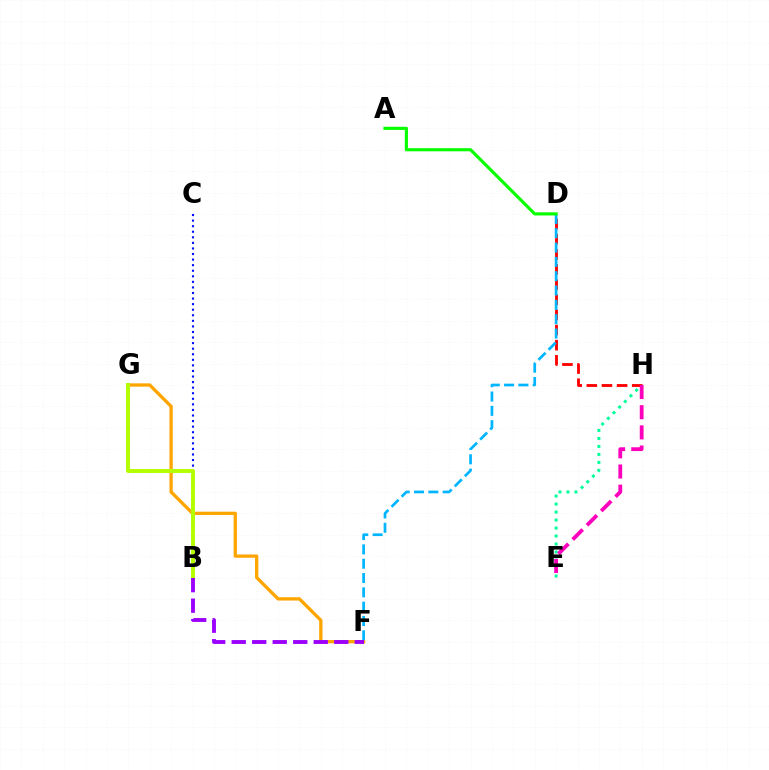{('F', 'G'): [{'color': '#ffa500', 'line_style': 'solid', 'thickness': 2.38}], ('B', 'C'): [{'color': '#0010ff', 'line_style': 'dotted', 'thickness': 1.51}], ('E', 'H'): [{'color': '#00ff9d', 'line_style': 'dotted', 'thickness': 2.17}, {'color': '#ff00bd', 'line_style': 'dashed', 'thickness': 2.74}], ('D', 'H'): [{'color': '#ff0000', 'line_style': 'dashed', 'thickness': 2.06}], ('B', 'G'): [{'color': '#b3ff00', 'line_style': 'solid', 'thickness': 2.83}], ('D', 'F'): [{'color': '#00b5ff', 'line_style': 'dashed', 'thickness': 1.95}], ('A', 'D'): [{'color': '#08ff00', 'line_style': 'solid', 'thickness': 2.27}], ('B', 'F'): [{'color': '#9b00ff', 'line_style': 'dashed', 'thickness': 2.79}]}